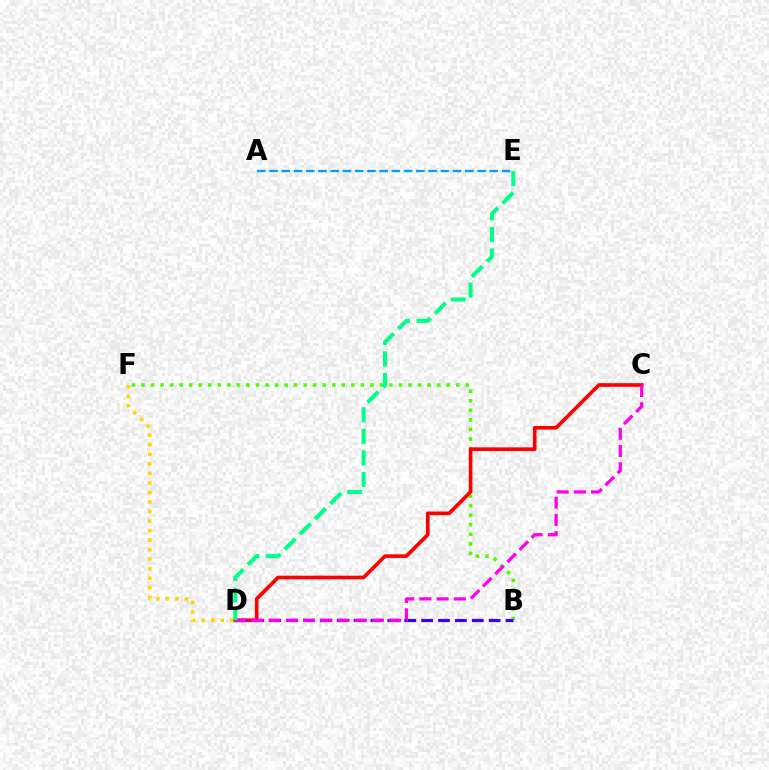{('B', 'F'): [{'color': '#4fff00', 'line_style': 'dotted', 'thickness': 2.59}], ('D', 'F'): [{'color': '#ffd500', 'line_style': 'dotted', 'thickness': 2.59}], ('C', 'D'): [{'color': '#ff0000', 'line_style': 'solid', 'thickness': 2.64}, {'color': '#ff00ed', 'line_style': 'dashed', 'thickness': 2.34}], ('A', 'E'): [{'color': '#009eff', 'line_style': 'dashed', 'thickness': 1.66}], ('B', 'D'): [{'color': '#3700ff', 'line_style': 'dashed', 'thickness': 2.29}], ('D', 'E'): [{'color': '#00ff86', 'line_style': 'dashed', 'thickness': 2.93}]}